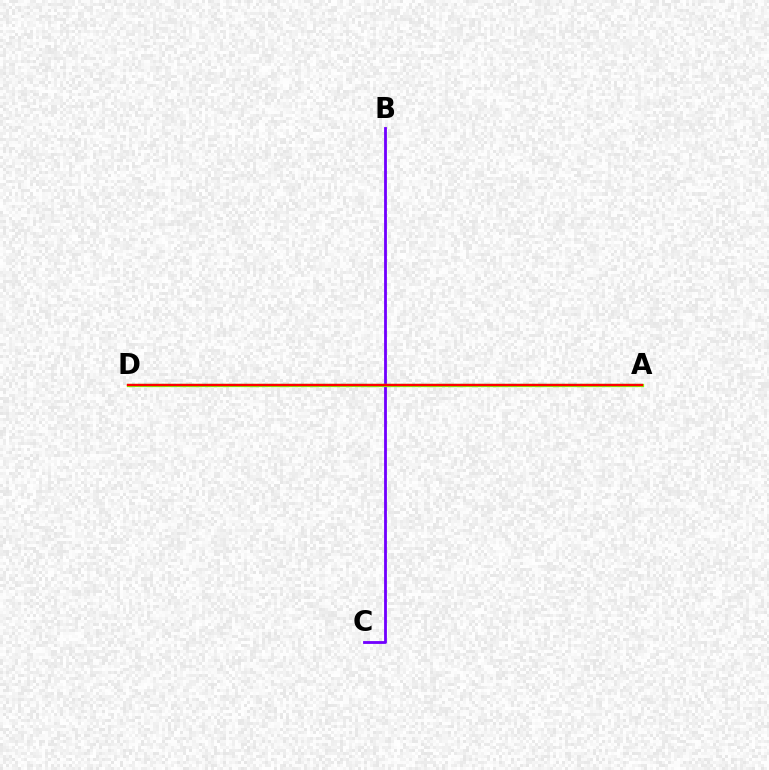{('B', 'C'): [{'color': '#7200ff', 'line_style': 'solid', 'thickness': 2.02}], ('A', 'D'): [{'color': '#84ff00', 'line_style': 'solid', 'thickness': 2.34}, {'color': '#00fff6', 'line_style': 'dotted', 'thickness': 1.62}, {'color': '#ff0000', 'line_style': 'solid', 'thickness': 1.71}]}